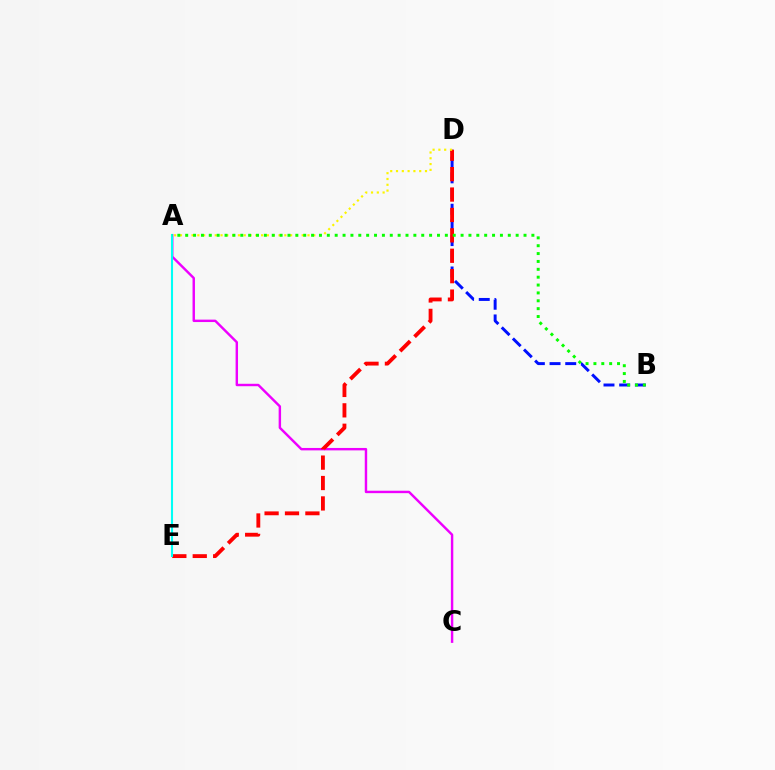{('A', 'C'): [{'color': '#ee00ff', 'line_style': 'solid', 'thickness': 1.75}], ('B', 'D'): [{'color': '#0010ff', 'line_style': 'dashed', 'thickness': 2.13}], ('D', 'E'): [{'color': '#ff0000', 'line_style': 'dashed', 'thickness': 2.77}], ('A', 'D'): [{'color': '#fcf500', 'line_style': 'dotted', 'thickness': 1.58}], ('A', 'E'): [{'color': '#00fff6', 'line_style': 'solid', 'thickness': 1.5}], ('A', 'B'): [{'color': '#08ff00', 'line_style': 'dotted', 'thickness': 2.14}]}